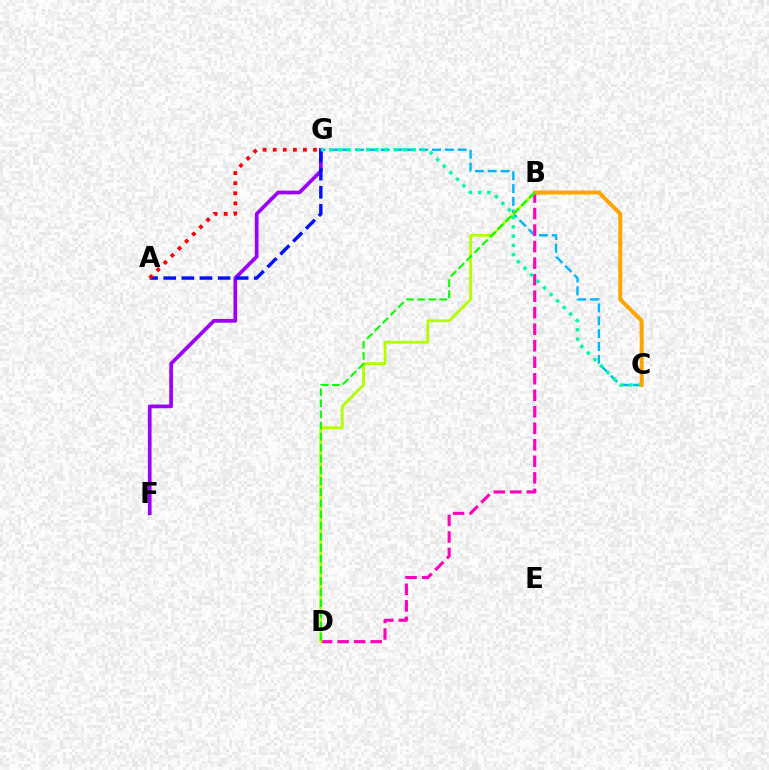{('F', 'G'): [{'color': '#9b00ff', 'line_style': 'solid', 'thickness': 2.66}], ('A', 'G'): [{'color': '#0010ff', 'line_style': 'dashed', 'thickness': 2.46}, {'color': '#ff0000', 'line_style': 'dotted', 'thickness': 2.73}], ('C', 'G'): [{'color': '#00b5ff', 'line_style': 'dashed', 'thickness': 1.75}, {'color': '#00ff9d', 'line_style': 'dotted', 'thickness': 2.51}], ('B', 'D'): [{'color': '#ff00bd', 'line_style': 'dashed', 'thickness': 2.24}, {'color': '#b3ff00', 'line_style': 'solid', 'thickness': 2.04}, {'color': '#08ff00', 'line_style': 'dashed', 'thickness': 1.51}], ('B', 'C'): [{'color': '#ffa500', 'line_style': 'solid', 'thickness': 2.87}]}